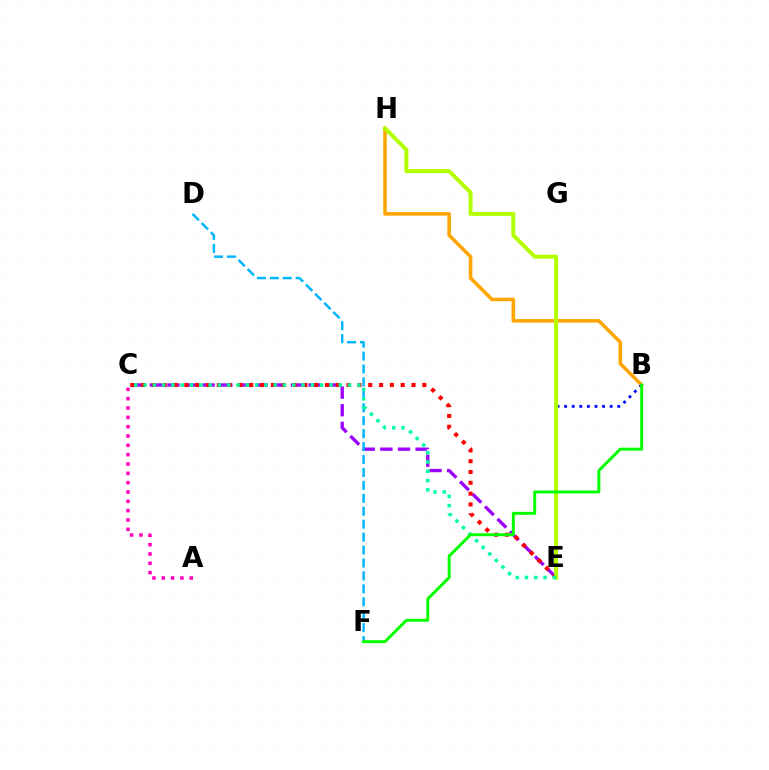{('C', 'E'): [{'color': '#9b00ff', 'line_style': 'dashed', 'thickness': 2.4}, {'color': '#ff0000', 'line_style': 'dotted', 'thickness': 2.94}, {'color': '#00ff9d', 'line_style': 'dotted', 'thickness': 2.53}], ('B', 'H'): [{'color': '#ffa500', 'line_style': 'solid', 'thickness': 2.55}], ('B', 'E'): [{'color': '#0010ff', 'line_style': 'dotted', 'thickness': 2.06}], ('D', 'F'): [{'color': '#00b5ff', 'line_style': 'dashed', 'thickness': 1.76}], ('E', 'H'): [{'color': '#b3ff00', 'line_style': 'solid', 'thickness': 2.88}], ('A', 'C'): [{'color': '#ff00bd', 'line_style': 'dotted', 'thickness': 2.53}], ('B', 'F'): [{'color': '#08ff00', 'line_style': 'solid', 'thickness': 2.14}]}